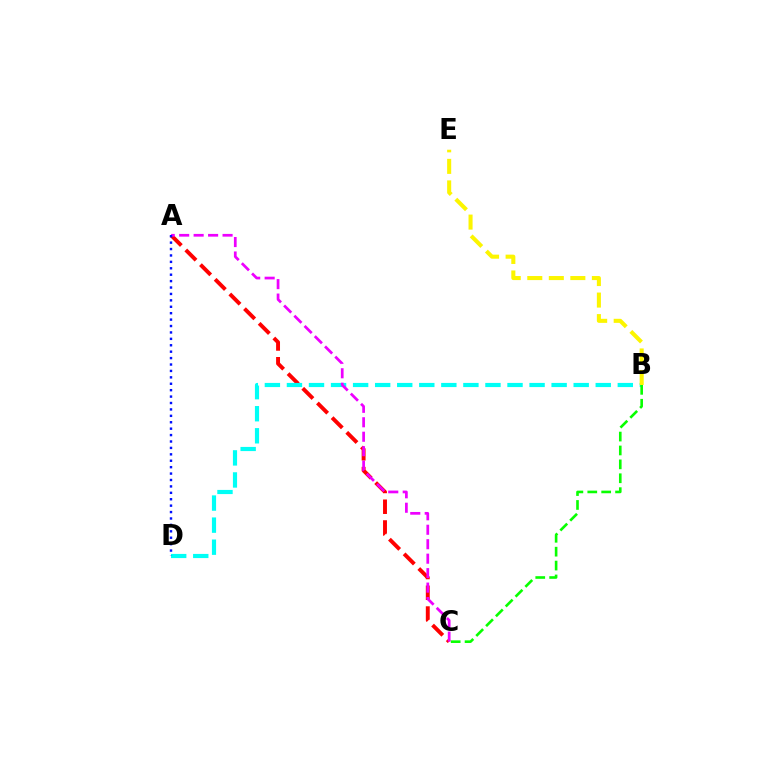{('A', 'C'): [{'color': '#ff0000', 'line_style': 'dashed', 'thickness': 2.82}, {'color': '#ee00ff', 'line_style': 'dashed', 'thickness': 1.97}], ('B', 'D'): [{'color': '#00fff6', 'line_style': 'dashed', 'thickness': 3.0}], ('A', 'D'): [{'color': '#0010ff', 'line_style': 'dotted', 'thickness': 1.74}], ('B', 'C'): [{'color': '#08ff00', 'line_style': 'dashed', 'thickness': 1.89}], ('B', 'E'): [{'color': '#fcf500', 'line_style': 'dashed', 'thickness': 2.92}]}